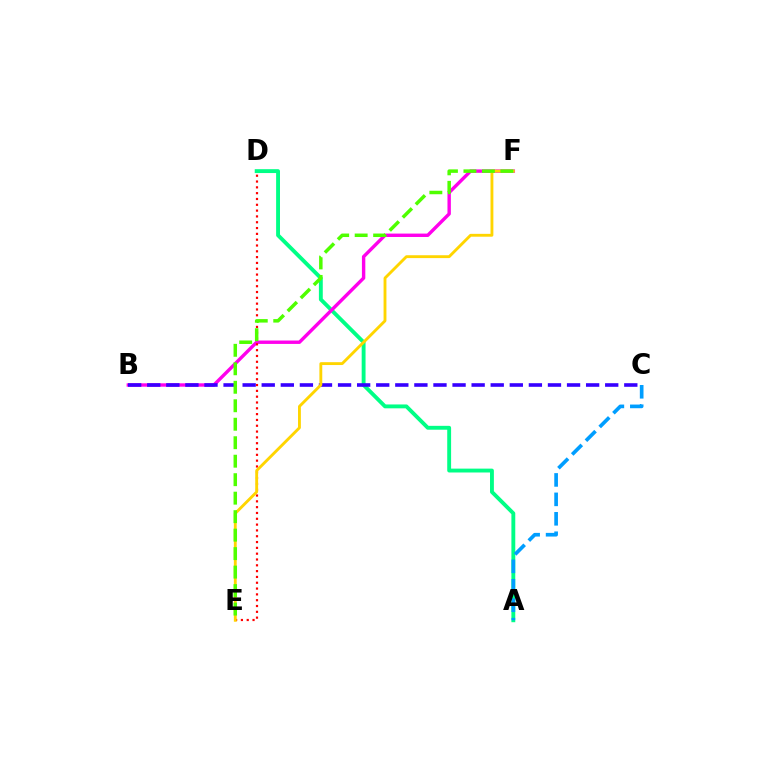{('A', 'D'): [{'color': '#00ff86', 'line_style': 'solid', 'thickness': 2.79}], ('B', 'F'): [{'color': '#ff00ed', 'line_style': 'solid', 'thickness': 2.45}], ('D', 'E'): [{'color': '#ff0000', 'line_style': 'dotted', 'thickness': 1.58}], ('B', 'C'): [{'color': '#3700ff', 'line_style': 'dashed', 'thickness': 2.59}], ('E', 'F'): [{'color': '#ffd500', 'line_style': 'solid', 'thickness': 2.06}, {'color': '#4fff00', 'line_style': 'dashed', 'thickness': 2.51}], ('A', 'C'): [{'color': '#009eff', 'line_style': 'dashed', 'thickness': 2.64}]}